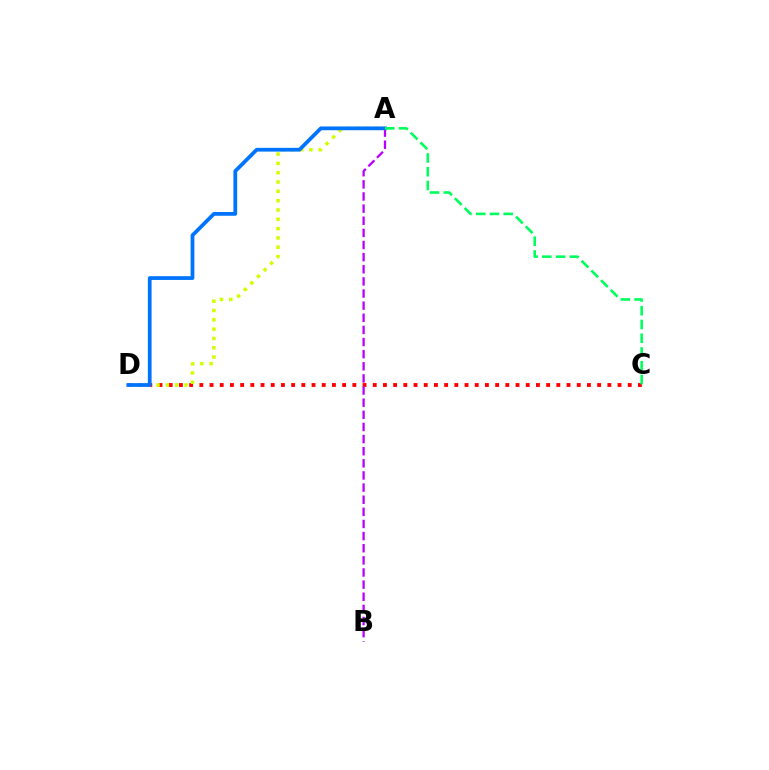{('C', 'D'): [{'color': '#ff0000', 'line_style': 'dotted', 'thickness': 2.77}], ('A', 'D'): [{'color': '#d1ff00', 'line_style': 'dotted', 'thickness': 2.53}, {'color': '#0074ff', 'line_style': 'solid', 'thickness': 2.7}], ('A', 'B'): [{'color': '#b900ff', 'line_style': 'dashed', 'thickness': 1.65}], ('A', 'C'): [{'color': '#00ff5c', 'line_style': 'dashed', 'thickness': 1.87}]}